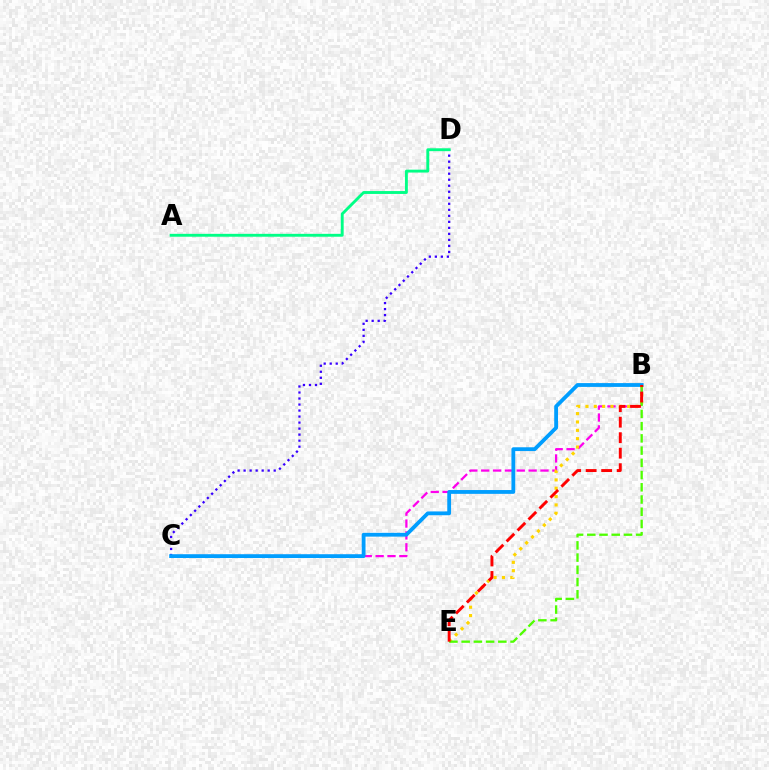{('C', 'D'): [{'color': '#3700ff', 'line_style': 'dotted', 'thickness': 1.63}], ('B', 'C'): [{'color': '#ff00ed', 'line_style': 'dashed', 'thickness': 1.61}, {'color': '#009eff', 'line_style': 'solid', 'thickness': 2.74}], ('B', 'E'): [{'color': '#ffd500', 'line_style': 'dotted', 'thickness': 2.27}, {'color': '#4fff00', 'line_style': 'dashed', 'thickness': 1.66}, {'color': '#ff0000', 'line_style': 'dashed', 'thickness': 2.11}], ('A', 'D'): [{'color': '#00ff86', 'line_style': 'solid', 'thickness': 2.07}]}